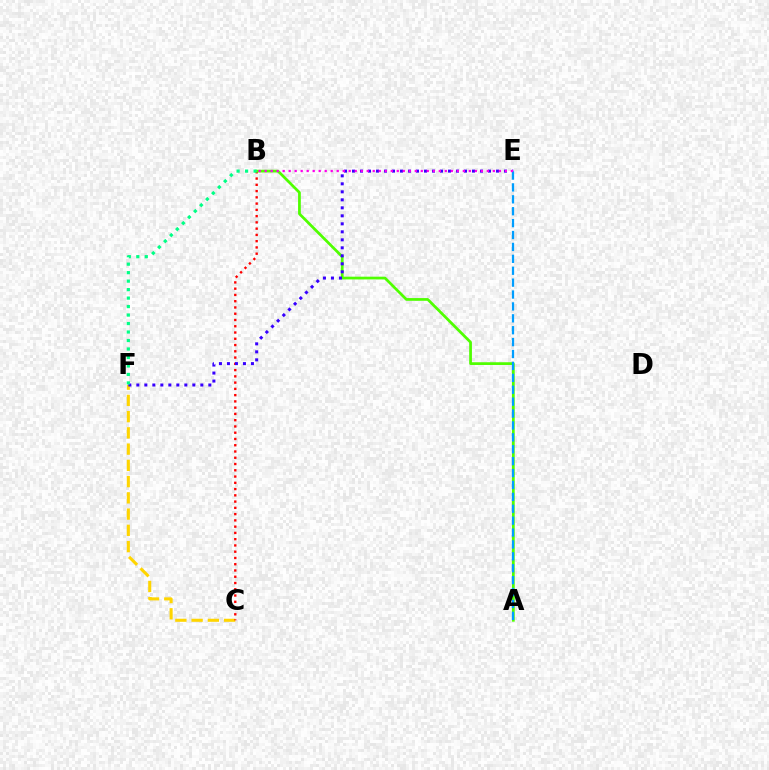{('C', 'F'): [{'color': '#ffd500', 'line_style': 'dashed', 'thickness': 2.21}], ('B', 'C'): [{'color': '#ff0000', 'line_style': 'dotted', 'thickness': 1.7}], ('A', 'B'): [{'color': '#4fff00', 'line_style': 'solid', 'thickness': 1.97}], ('E', 'F'): [{'color': '#3700ff', 'line_style': 'dotted', 'thickness': 2.17}], ('A', 'E'): [{'color': '#009eff', 'line_style': 'dashed', 'thickness': 1.62}], ('B', 'E'): [{'color': '#ff00ed', 'line_style': 'dotted', 'thickness': 1.63}], ('B', 'F'): [{'color': '#00ff86', 'line_style': 'dotted', 'thickness': 2.3}]}